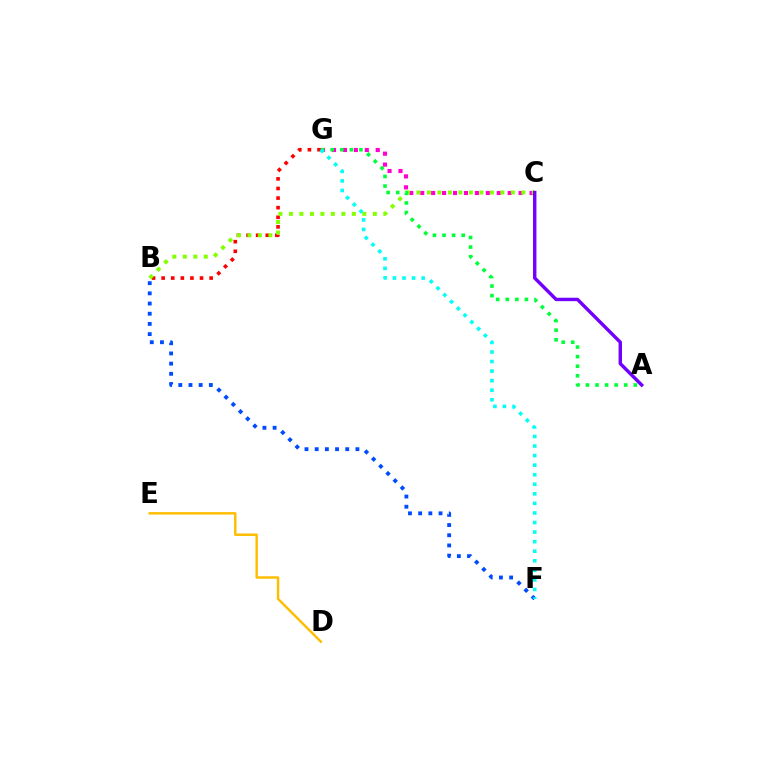{('B', 'F'): [{'color': '#004bff', 'line_style': 'dotted', 'thickness': 2.77}], ('C', 'G'): [{'color': '#ff00cf', 'line_style': 'dotted', 'thickness': 2.97}], ('B', 'G'): [{'color': '#ff0000', 'line_style': 'dotted', 'thickness': 2.61}], ('B', 'C'): [{'color': '#84ff00', 'line_style': 'dotted', 'thickness': 2.85}], ('A', 'G'): [{'color': '#00ff39', 'line_style': 'dotted', 'thickness': 2.6}], ('F', 'G'): [{'color': '#00fff6', 'line_style': 'dotted', 'thickness': 2.6}], ('A', 'C'): [{'color': '#7200ff', 'line_style': 'solid', 'thickness': 2.46}], ('D', 'E'): [{'color': '#ffbd00', 'line_style': 'solid', 'thickness': 1.77}]}